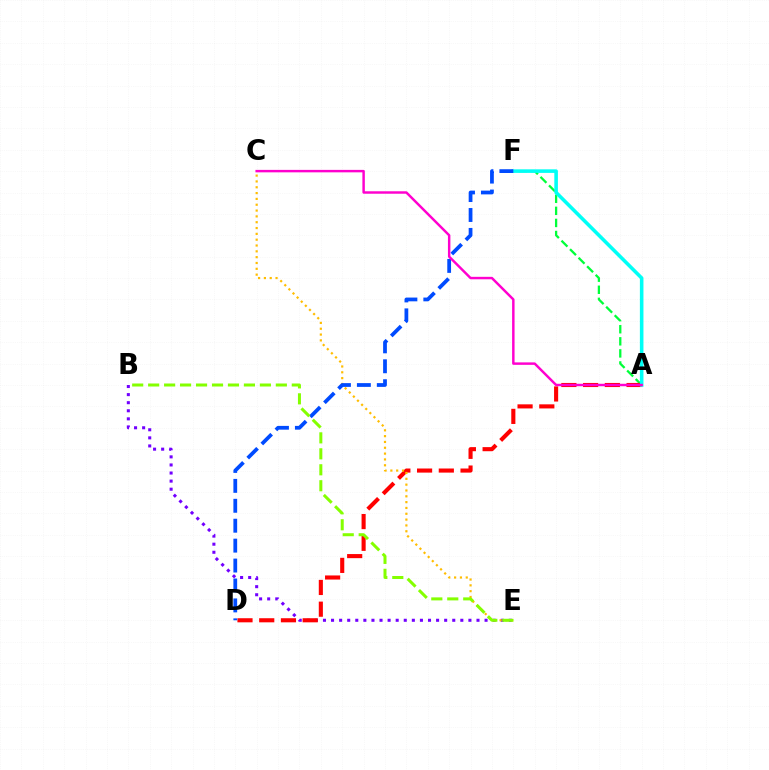{('B', 'E'): [{'color': '#7200ff', 'line_style': 'dotted', 'thickness': 2.2}, {'color': '#84ff00', 'line_style': 'dashed', 'thickness': 2.17}], ('A', 'F'): [{'color': '#00ff39', 'line_style': 'dashed', 'thickness': 1.64}, {'color': '#00fff6', 'line_style': 'solid', 'thickness': 2.57}], ('A', 'D'): [{'color': '#ff0000', 'line_style': 'dashed', 'thickness': 2.95}], ('C', 'E'): [{'color': '#ffbd00', 'line_style': 'dotted', 'thickness': 1.58}], ('D', 'F'): [{'color': '#004bff', 'line_style': 'dashed', 'thickness': 2.71}], ('A', 'C'): [{'color': '#ff00cf', 'line_style': 'solid', 'thickness': 1.77}]}